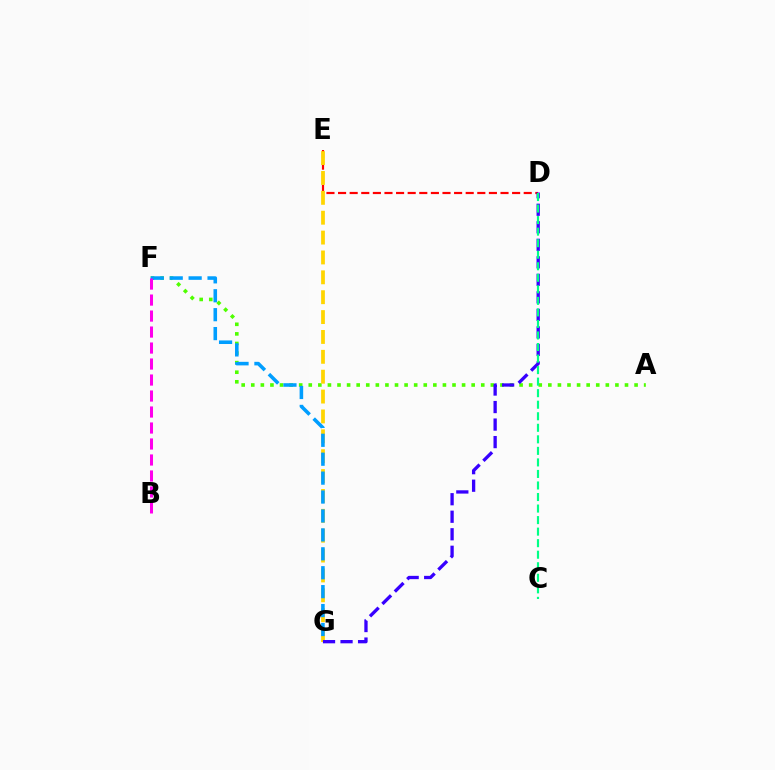{('A', 'F'): [{'color': '#4fff00', 'line_style': 'dotted', 'thickness': 2.6}], ('D', 'E'): [{'color': '#ff0000', 'line_style': 'dashed', 'thickness': 1.58}], ('E', 'G'): [{'color': '#ffd500', 'line_style': 'dashed', 'thickness': 2.7}], ('D', 'G'): [{'color': '#3700ff', 'line_style': 'dashed', 'thickness': 2.38}], ('F', 'G'): [{'color': '#009eff', 'line_style': 'dashed', 'thickness': 2.57}], ('C', 'D'): [{'color': '#00ff86', 'line_style': 'dashed', 'thickness': 1.57}], ('B', 'F'): [{'color': '#ff00ed', 'line_style': 'dashed', 'thickness': 2.17}]}